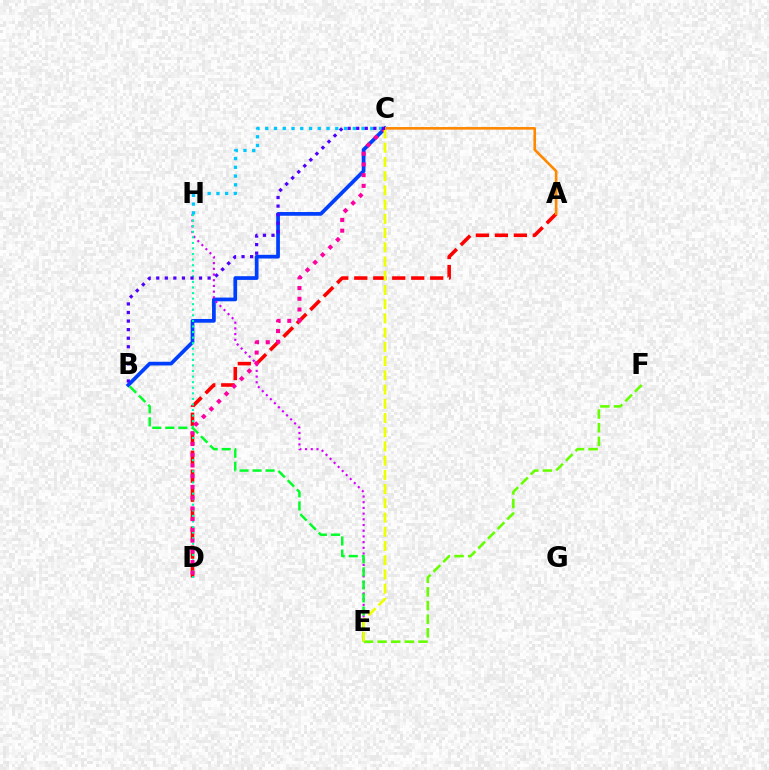{('B', 'C'): [{'color': '#003fff', 'line_style': 'solid', 'thickness': 2.68}, {'color': '#4f00ff', 'line_style': 'dotted', 'thickness': 2.33}], ('A', 'D'): [{'color': '#ff0000', 'line_style': 'dashed', 'thickness': 2.58}], ('E', 'H'): [{'color': '#d600ff', 'line_style': 'dotted', 'thickness': 1.55}], ('D', 'H'): [{'color': '#00ffaf', 'line_style': 'dotted', 'thickness': 1.51}], ('E', 'F'): [{'color': '#66ff00', 'line_style': 'dashed', 'thickness': 1.85}], ('C', 'H'): [{'color': '#00c7ff', 'line_style': 'dotted', 'thickness': 2.38}], ('C', 'D'): [{'color': '#ff00a0', 'line_style': 'dotted', 'thickness': 2.92}], ('B', 'E'): [{'color': '#00ff27', 'line_style': 'dashed', 'thickness': 1.77}], ('C', 'E'): [{'color': '#eeff00', 'line_style': 'dashed', 'thickness': 1.93}], ('A', 'C'): [{'color': '#ff8800', 'line_style': 'solid', 'thickness': 1.89}]}